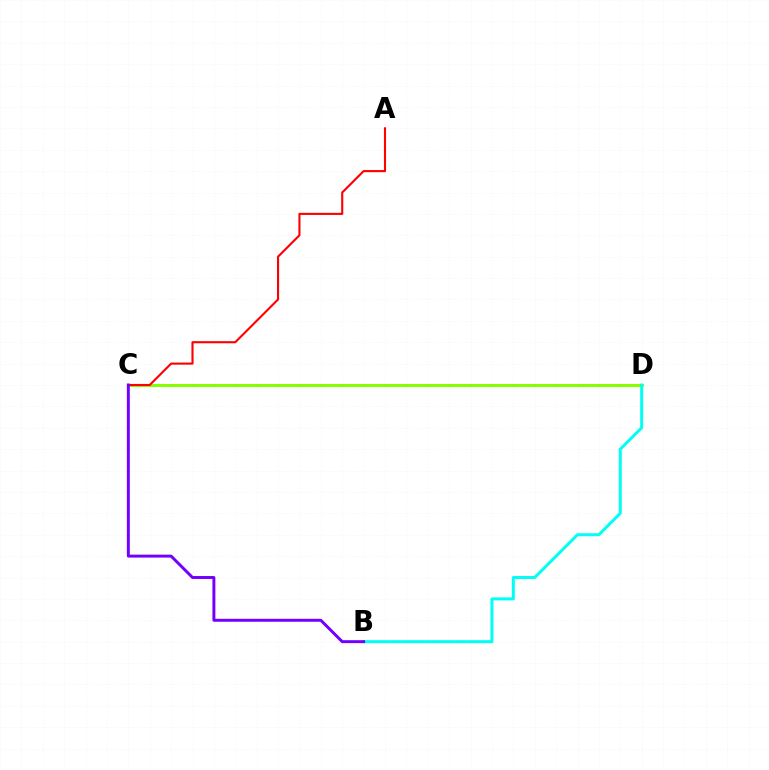{('C', 'D'): [{'color': '#84ff00', 'line_style': 'solid', 'thickness': 2.16}], ('B', 'D'): [{'color': '#00fff6', 'line_style': 'solid', 'thickness': 2.15}], ('A', 'C'): [{'color': '#ff0000', 'line_style': 'solid', 'thickness': 1.52}], ('B', 'C'): [{'color': '#7200ff', 'line_style': 'solid', 'thickness': 2.13}]}